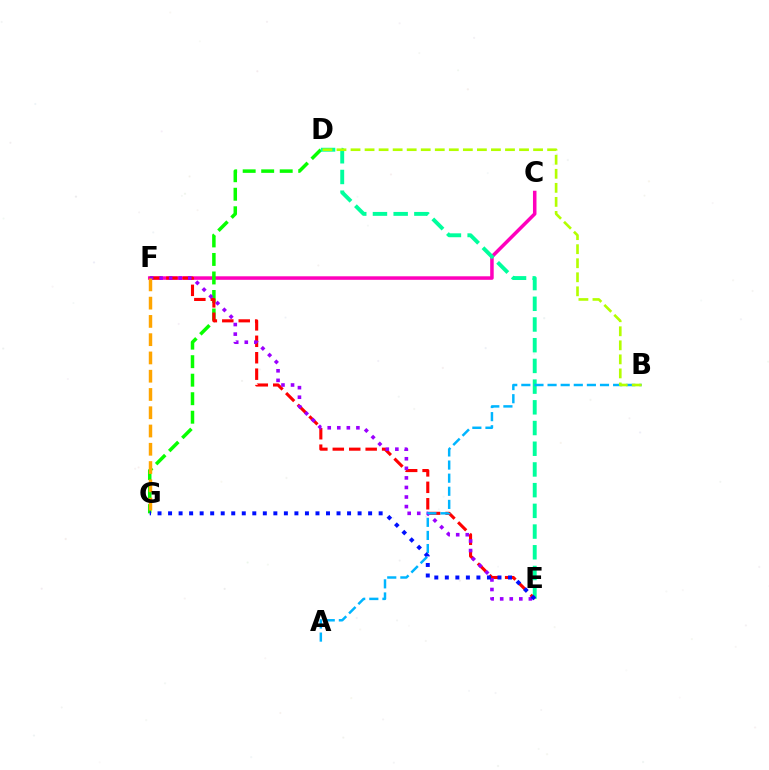{('C', 'F'): [{'color': '#ff00bd', 'line_style': 'solid', 'thickness': 2.53}], ('D', 'G'): [{'color': '#08ff00', 'line_style': 'dashed', 'thickness': 2.52}], ('D', 'E'): [{'color': '#00ff9d', 'line_style': 'dashed', 'thickness': 2.81}], ('E', 'F'): [{'color': '#ff0000', 'line_style': 'dashed', 'thickness': 2.23}, {'color': '#9b00ff', 'line_style': 'dotted', 'thickness': 2.6}], ('A', 'B'): [{'color': '#00b5ff', 'line_style': 'dashed', 'thickness': 1.78}], ('B', 'D'): [{'color': '#b3ff00', 'line_style': 'dashed', 'thickness': 1.91}], ('F', 'G'): [{'color': '#ffa500', 'line_style': 'dashed', 'thickness': 2.48}], ('E', 'G'): [{'color': '#0010ff', 'line_style': 'dotted', 'thickness': 2.86}]}